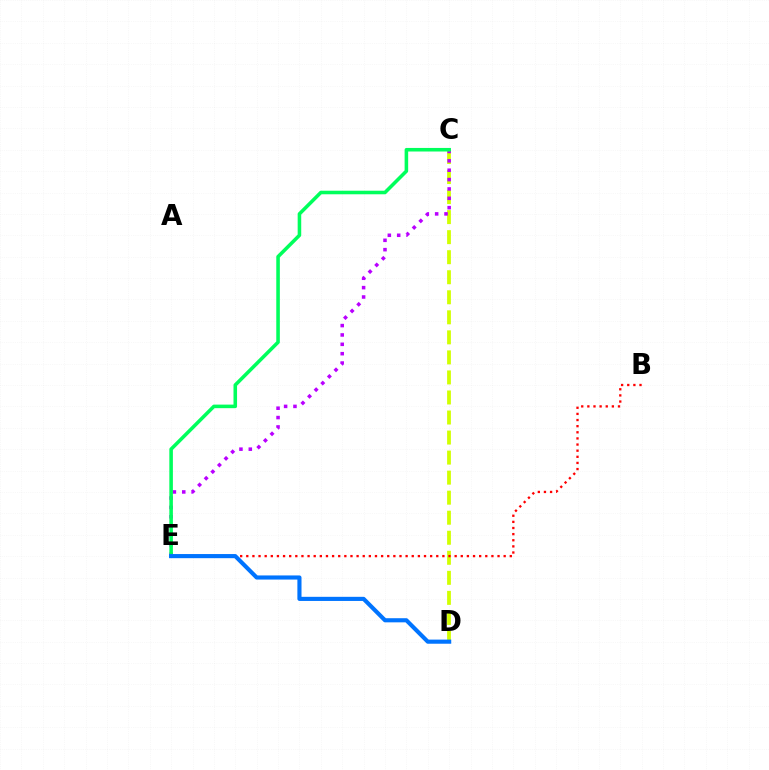{('C', 'D'): [{'color': '#d1ff00', 'line_style': 'dashed', 'thickness': 2.72}], ('C', 'E'): [{'color': '#b900ff', 'line_style': 'dotted', 'thickness': 2.54}, {'color': '#00ff5c', 'line_style': 'solid', 'thickness': 2.56}], ('B', 'E'): [{'color': '#ff0000', 'line_style': 'dotted', 'thickness': 1.66}], ('D', 'E'): [{'color': '#0074ff', 'line_style': 'solid', 'thickness': 2.97}]}